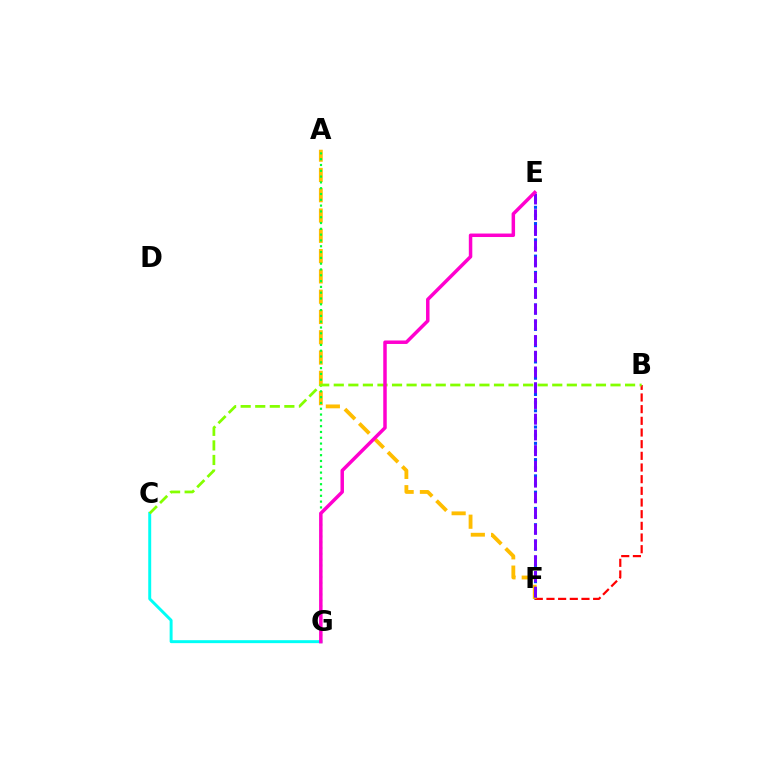{('E', 'F'): [{'color': '#004bff', 'line_style': 'dotted', 'thickness': 2.21}, {'color': '#7200ff', 'line_style': 'dashed', 'thickness': 2.14}], ('B', 'F'): [{'color': '#ff0000', 'line_style': 'dashed', 'thickness': 1.59}], ('C', 'G'): [{'color': '#00fff6', 'line_style': 'solid', 'thickness': 2.12}], ('A', 'F'): [{'color': '#ffbd00', 'line_style': 'dashed', 'thickness': 2.76}], ('A', 'G'): [{'color': '#00ff39', 'line_style': 'dotted', 'thickness': 1.58}], ('B', 'C'): [{'color': '#84ff00', 'line_style': 'dashed', 'thickness': 1.98}], ('E', 'G'): [{'color': '#ff00cf', 'line_style': 'solid', 'thickness': 2.51}]}